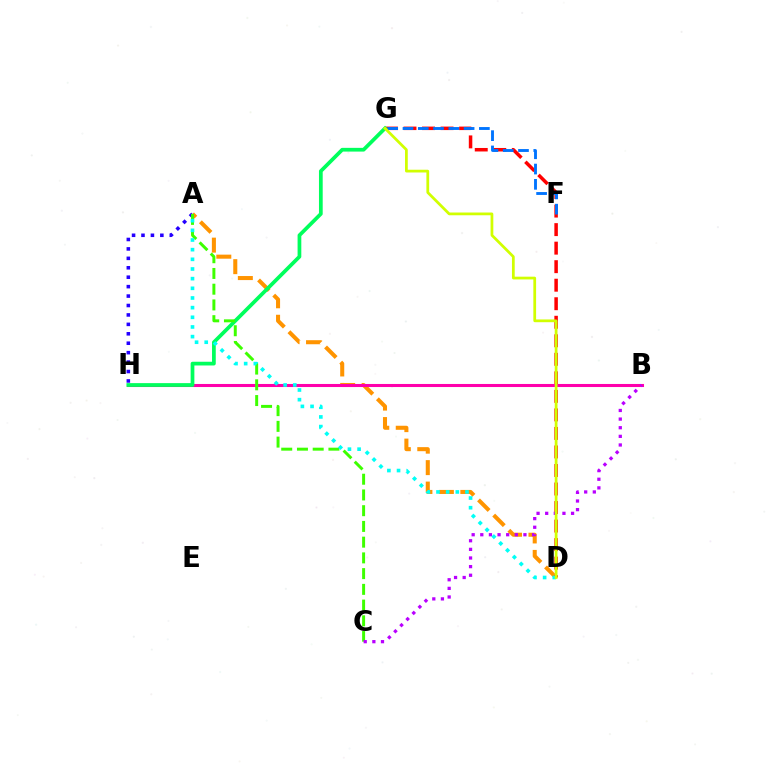{('A', 'D'): [{'color': '#ff9400', 'line_style': 'dashed', 'thickness': 2.92}, {'color': '#00fff6', 'line_style': 'dotted', 'thickness': 2.63}], ('D', 'G'): [{'color': '#ff0000', 'line_style': 'dashed', 'thickness': 2.52}, {'color': '#d1ff00', 'line_style': 'solid', 'thickness': 1.98}], ('F', 'G'): [{'color': '#0074ff', 'line_style': 'dashed', 'thickness': 2.08}], ('B', 'H'): [{'color': '#ff00ac', 'line_style': 'solid', 'thickness': 2.21}], ('A', 'H'): [{'color': '#2500ff', 'line_style': 'dotted', 'thickness': 2.56}], ('G', 'H'): [{'color': '#00ff5c', 'line_style': 'solid', 'thickness': 2.69}], ('A', 'C'): [{'color': '#3dff00', 'line_style': 'dashed', 'thickness': 2.14}], ('B', 'C'): [{'color': '#b900ff', 'line_style': 'dotted', 'thickness': 2.34}]}